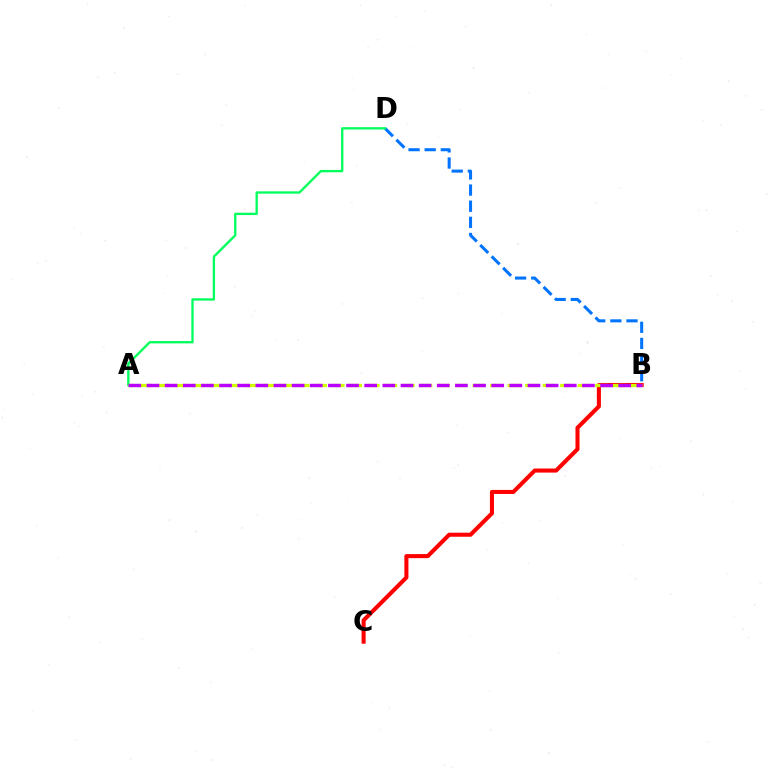{('B', 'D'): [{'color': '#0074ff', 'line_style': 'dashed', 'thickness': 2.19}], ('A', 'D'): [{'color': '#00ff5c', 'line_style': 'solid', 'thickness': 1.68}], ('B', 'C'): [{'color': '#ff0000', 'line_style': 'solid', 'thickness': 2.92}], ('A', 'B'): [{'color': '#d1ff00', 'line_style': 'dashed', 'thickness': 2.38}, {'color': '#b900ff', 'line_style': 'dashed', 'thickness': 2.46}]}